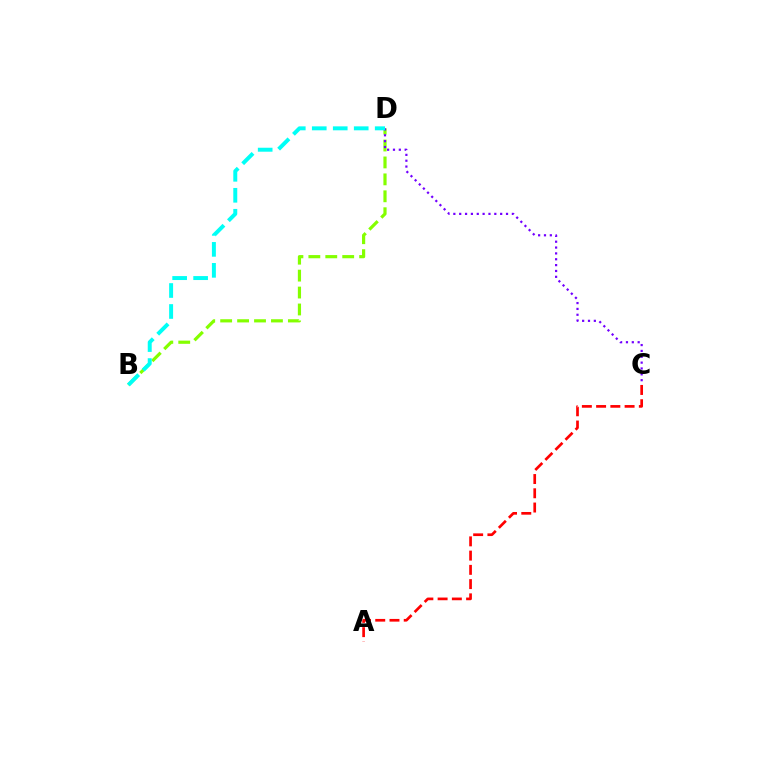{('A', 'C'): [{'color': '#ff0000', 'line_style': 'dashed', 'thickness': 1.94}], ('B', 'D'): [{'color': '#84ff00', 'line_style': 'dashed', 'thickness': 2.3}, {'color': '#00fff6', 'line_style': 'dashed', 'thickness': 2.85}], ('C', 'D'): [{'color': '#7200ff', 'line_style': 'dotted', 'thickness': 1.59}]}